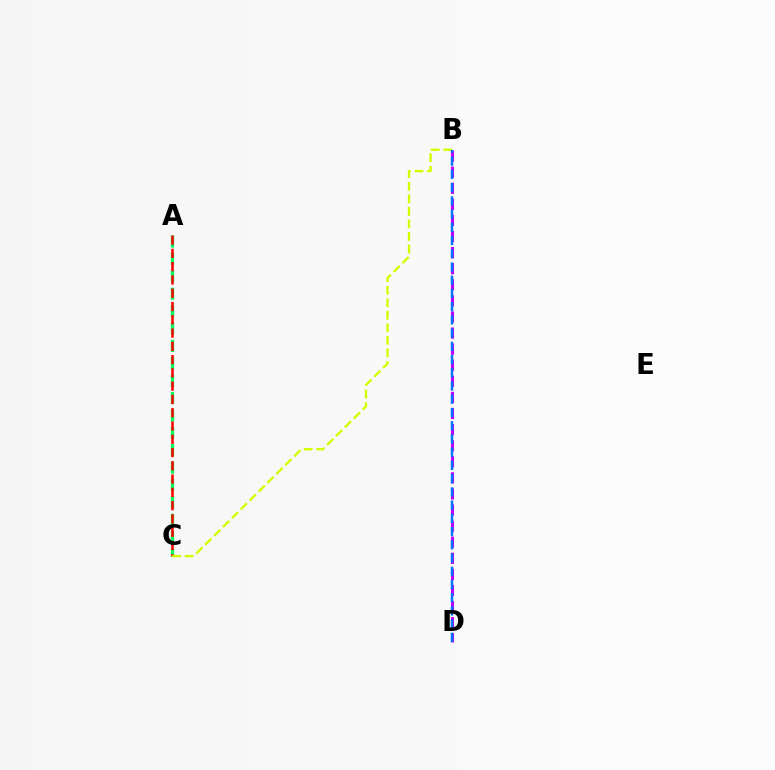{('A', 'C'): [{'color': '#00ff5c', 'line_style': 'dashed', 'thickness': 2.36}, {'color': '#ff0000', 'line_style': 'dashed', 'thickness': 1.8}], ('B', 'D'): [{'color': '#b900ff', 'line_style': 'dashed', 'thickness': 2.19}, {'color': '#0074ff', 'line_style': 'dashed', 'thickness': 1.8}], ('B', 'C'): [{'color': '#d1ff00', 'line_style': 'dashed', 'thickness': 1.7}]}